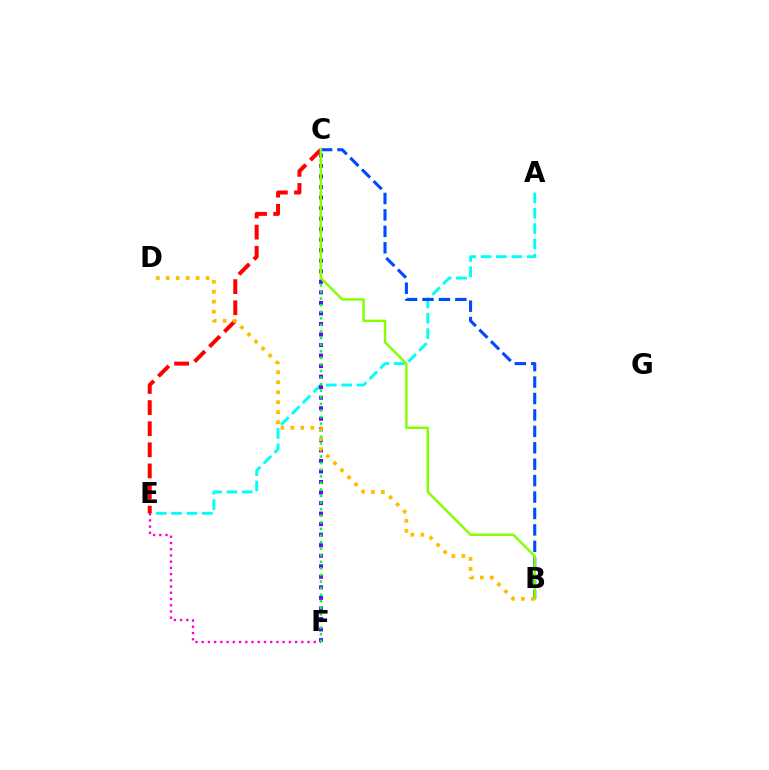{('A', 'E'): [{'color': '#00fff6', 'line_style': 'dashed', 'thickness': 2.08}], ('E', 'F'): [{'color': '#ff00cf', 'line_style': 'dotted', 'thickness': 1.69}], ('C', 'F'): [{'color': '#7200ff', 'line_style': 'dotted', 'thickness': 2.86}, {'color': '#00ff39', 'line_style': 'dotted', 'thickness': 1.79}], ('B', 'C'): [{'color': '#004bff', 'line_style': 'dashed', 'thickness': 2.23}, {'color': '#84ff00', 'line_style': 'solid', 'thickness': 1.76}], ('C', 'E'): [{'color': '#ff0000', 'line_style': 'dashed', 'thickness': 2.87}], ('B', 'D'): [{'color': '#ffbd00', 'line_style': 'dotted', 'thickness': 2.71}]}